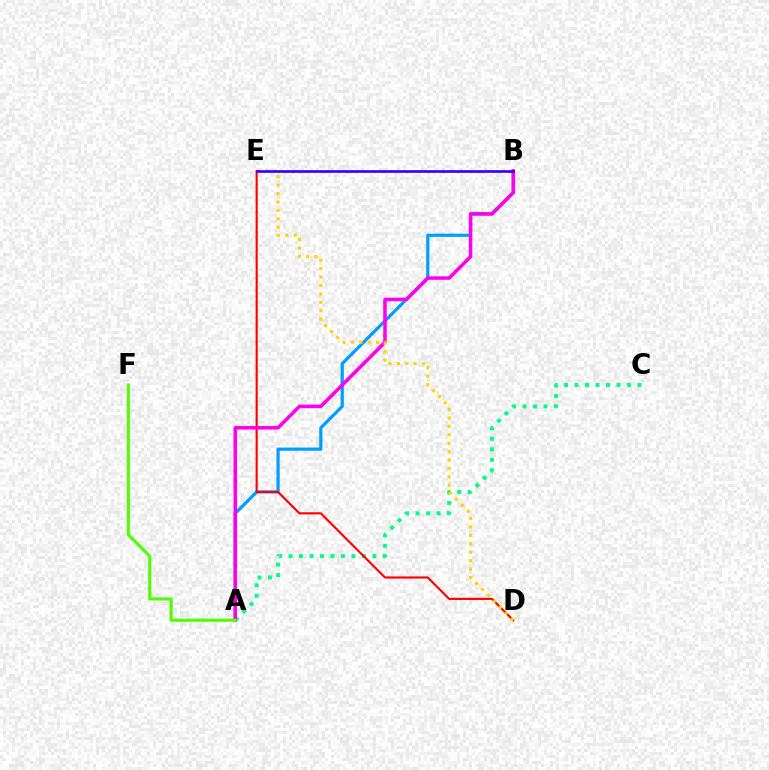{('A', 'B'): [{'color': '#009eff', 'line_style': 'solid', 'thickness': 2.3}, {'color': '#ff00ed', 'line_style': 'solid', 'thickness': 2.54}], ('A', 'C'): [{'color': '#00ff86', 'line_style': 'dotted', 'thickness': 2.85}], ('D', 'E'): [{'color': '#ff0000', 'line_style': 'solid', 'thickness': 1.53}, {'color': '#ffd500', 'line_style': 'dotted', 'thickness': 2.29}], ('A', 'F'): [{'color': '#4fff00', 'line_style': 'solid', 'thickness': 2.23}], ('B', 'E'): [{'color': '#3700ff', 'line_style': 'solid', 'thickness': 1.93}]}